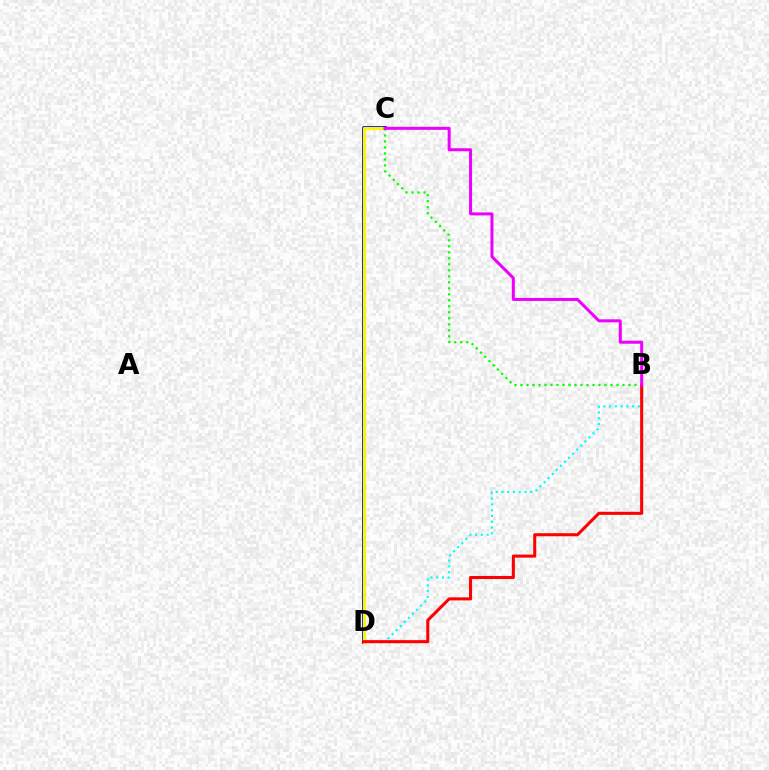{('B', 'D'): [{'color': '#00fff6', 'line_style': 'dotted', 'thickness': 1.57}, {'color': '#ff0000', 'line_style': 'solid', 'thickness': 2.2}], ('C', 'D'): [{'color': '#0010ff', 'line_style': 'solid', 'thickness': 2.83}, {'color': '#fcf500', 'line_style': 'solid', 'thickness': 2.32}], ('B', 'C'): [{'color': '#08ff00', 'line_style': 'dotted', 'thickness': 1.63}, {'color': '#ee00ff', 'line_style': 'solid', 'thickness': 2.18}]}